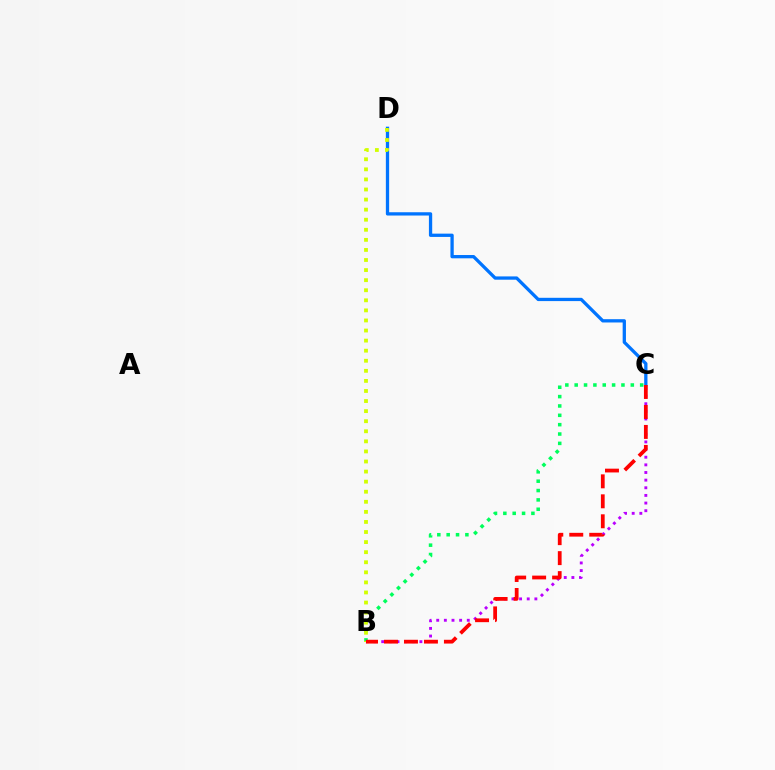{('B', 'C'): [{'color': '#00ff5c', 'line_style': 'dotted', 'thickness': 2.54}, {'color': '#b900ff', 'line_style': 'dotted', 'thickness': 2.08}, {'color': '#ff0000', 'line_style': 'dashed', 'thickness': 2.71}], ('C', 'D'): [{'color': '#0074ff', 'line_style': 'solid', 'thickness': 2.37}], ('B', 'D'): [{'color': '#d1ff00', 'line_style': 'dotted', 'thickness': 2.74}]}